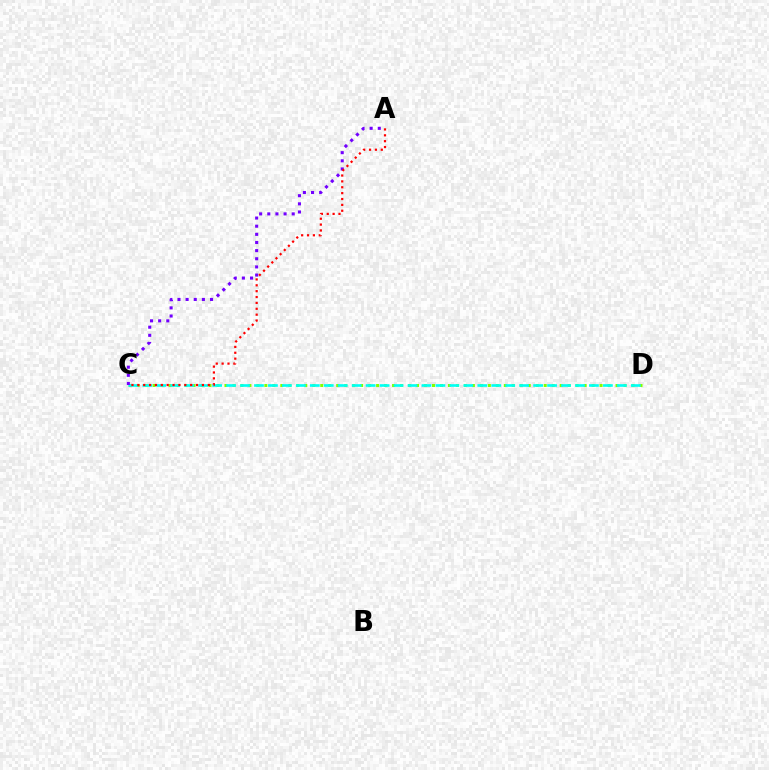{('C', 'D'): [{'color': '#84ff00', 'line_style': 'dotted', 'thickness': 2.17}, {'color': '#00fff6', 'line_style': 'dashed', 'thickness': 1.9}], ('A', 'C'): [{'color': '#7200ff', 'line_style': 'dotted', 'thickness': 2.21}, {'color': '#ff0000', 'line_style': 'dotted', 'thickness': 1.6}]}